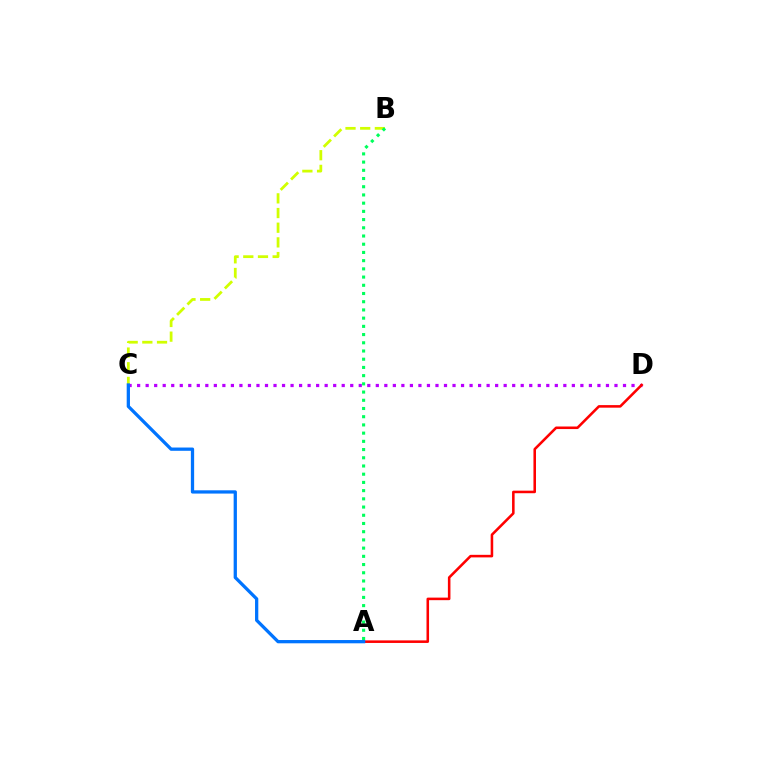{('C', 'D'): [{'color': '#b900ff', 'line_style': 'dotted', 'thickness': 2.32}], ('B', 'C'): [{'color': '#d1ff00', 'line_style': 'dashed', 'thickness': 1.99}], ('A', 'D'): [{'color': '#ff0000', 'line_style': 'solid', 'thickness': 1.84}], ('A', 'C'): [{'color': '#0074ff', 'line_style': 'solid', 'thickness': 2.35}], ('A', 'B'): [{'color': '#00ff5c', 'line_style': 'dotted', 'thickness': 2.23}]}